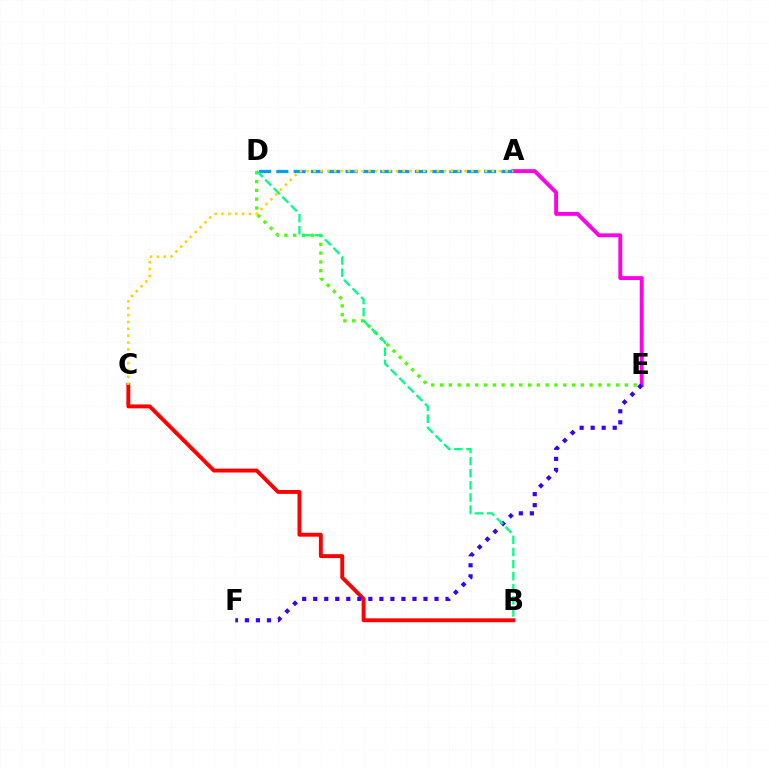{('B', 'C'): [{'color': '#ff0000', 'line_style': 'solid', 'thickness': 2.8}], ('A', 'E'): [{'color': '#ff00ed', 'line_style': 'solid', 'thickness': 2.79}], ('A', 'D'): [{'color': '#009eff', 'line_style': 'dashed', 'thickness': 2.35}], ('D', 'E'): [{'color': '#4fff00', 'line_style': 'dotted', 'thickness': 2.39}], ('A', 'C'): [{'color': '#ffd500', 'line_style': 'dotted', 'thickness': 1.86}], ('E', 'F'): [{'color': '#3700ff', 'line_style': 'dotted', 'thickness': 3.0}], ('B', 'D'): [{'color': '#00ff86', 'line_style': 'dashed', 'thickness': 1.64}]}